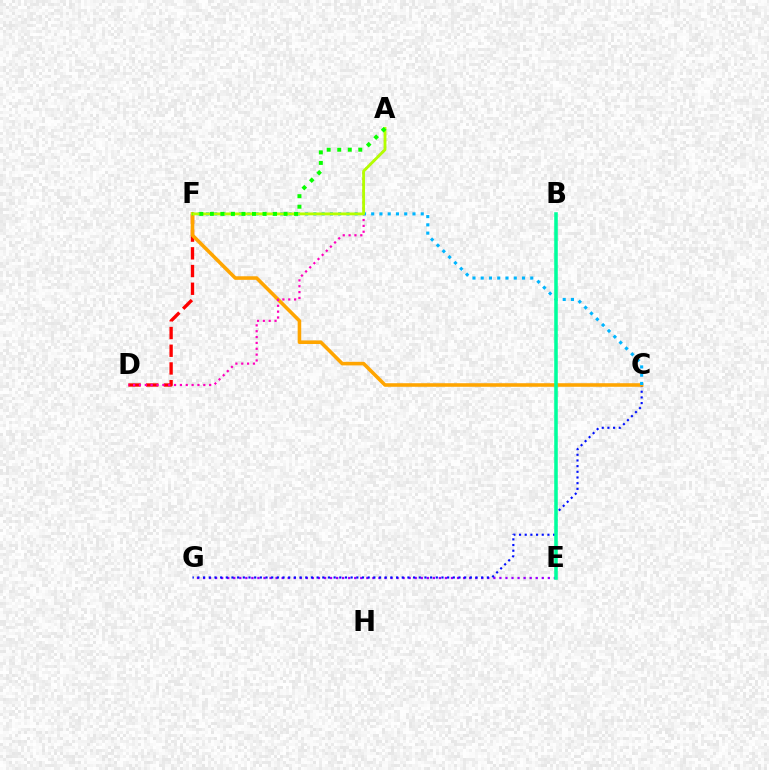{('E', 'G'): [{'color': '#9b00ff', 'line_style': 'dotted', 'thickness': 1.64}], ('D', 'F'): [{'color': '#ff0000', 'line_style': 'dashed', 'thickness': 2.41}], ('C', 'G'): [{'color': '#0010ff', 'line_style': 'dotted', 'thickness': 1.54}], ('C', 'F'): [{'color': '#ffa500', 'line_style': 'solid', 'thickness': 2.57}, {'color': '#00b5ff', 'line_style': 'dotted', 'thickness': 2.24}], ('A', 'D'): [{'color': '#ff00bd', 'line_style': 'dotted', 'thickness': 1.59}], ('A', 'F'): [{'color': '#b3ff00', 'line_style': 'solid', 'thickness': 2.03}, {'color': '#08ff00', 'line_style': 'dotted', 'thickness': 2.86}], ('B', 'E'): [{'color': '#00ff9d', 'line_style': 'solid', 'thickness': 2.56}]}